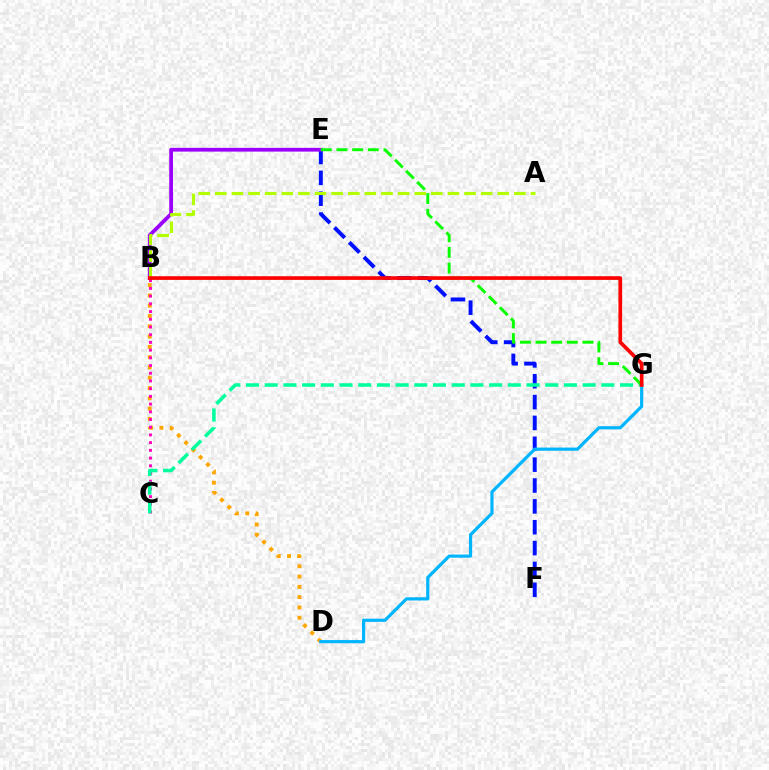{('E', 'F'): [{'color': '#0010ff', 'line_style': 'dashed', 'thickness': 2.83}], ('B', 'D'): [{'color': '#ffa500', 'line_style': 'dotted', 'thickness': 2.8}], ('B', 'E'): [{'color': '#9b00ff', 'line_style': 'solid', 'thickness': 2.7}], ('A', 'B'): [{'color': '#b3ff00', 'line_style': 'dashed', 'thickness': 2.26}], ('B', 'C'): [{'color': '#ff00bd', 'line_style': 'dotted', 'thickness': 2.1}], ('D', 'G'): [{'color': '#00b5ff', 'line_style': 'solid', 'thickness': 2.29}], ('C', 'G'): [{'color': '#00ff9d', 'line_style': 'dashed', 'thickness': 2.54}], ('E', 'G'): [{'color': '#08ff00', 'line_style': 'dashed', 'thickness': 2.13}], ('B', 'G'): [{'color': '#ff0000', 'line_style': 'solid', 'thickness': 2.66}]}